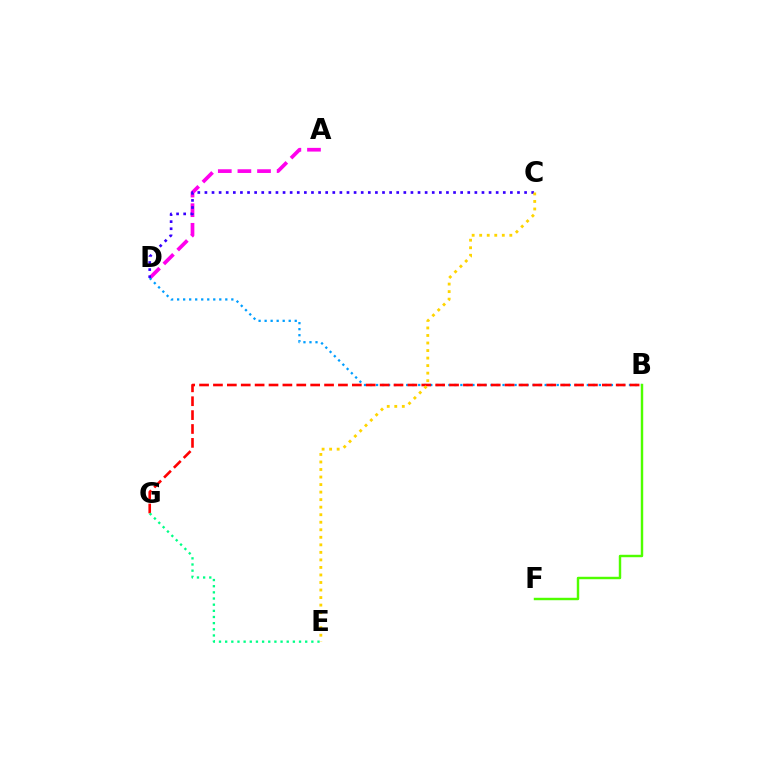{('A', 'D'): [{'color': '#ff00ed', 'line_style': 'dashed', 'thickness': 2.66}], ('B', 'D'): [{'color': '#009eff', 'line_style': 'dotted', 'thickness': 1.64}], ('B', 'G'): [{'color': '#ff0000', 'line_style': 'dashed', 'thickness': 1.89}], ('E', 'G'): [{'color': '#00ff86', 'line_style': 'dotted', 'thickness': 1.67}], ('C', 'D'): [{'color': '#3700ff', 'line_style': 'dotted', 'thickness': 1.93}], ('B', 'F'): [{'color': '#4fff00', 'line_style': 'solid', 'thickness': 1.76}], ('C', 'E'): [{'color': '#ffd500', 'line_style': 'dotted', 'thickness': 2.05}]}